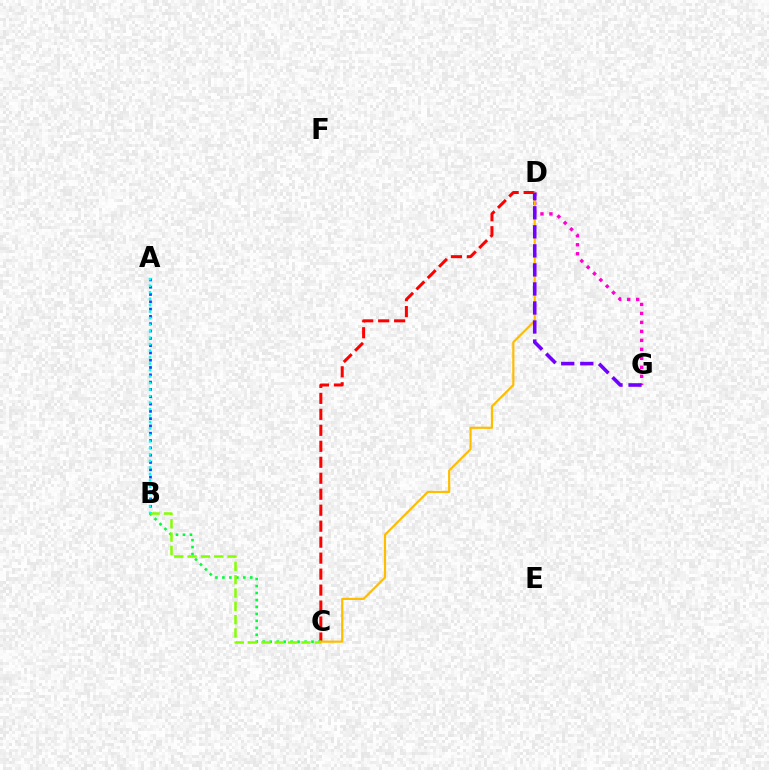{('A', 'B'): [{'color': '#004bff', 'line_style': 'dotted', 'thickness': 1.98}, {'color': '#00fff6', 'line_style': 'dotted', 'thickness': 1.76}], ('C', 'D'): [{'color': '#ff0000', 'line_style': 'dashed', 'thickness': 2.17}, {'color': '#ffbd00', 'line_style': 'solid', 'thickness': 1.58}], ('D', 'G'): [{'color': '#ff00cf', 'line_style': 'dotted', 'thickness': 2.44}, {'color': '#7200ff', 'line_style': 'dashed', 'thickness': 2.59}], ('B', 'C'): [{'color': '#00ff39', 'line_style': 'dotted', 'thickness': 1.89}, {'color': '#84ff00', 'line_style': 'dashed', 'thickness': 1.81}]}